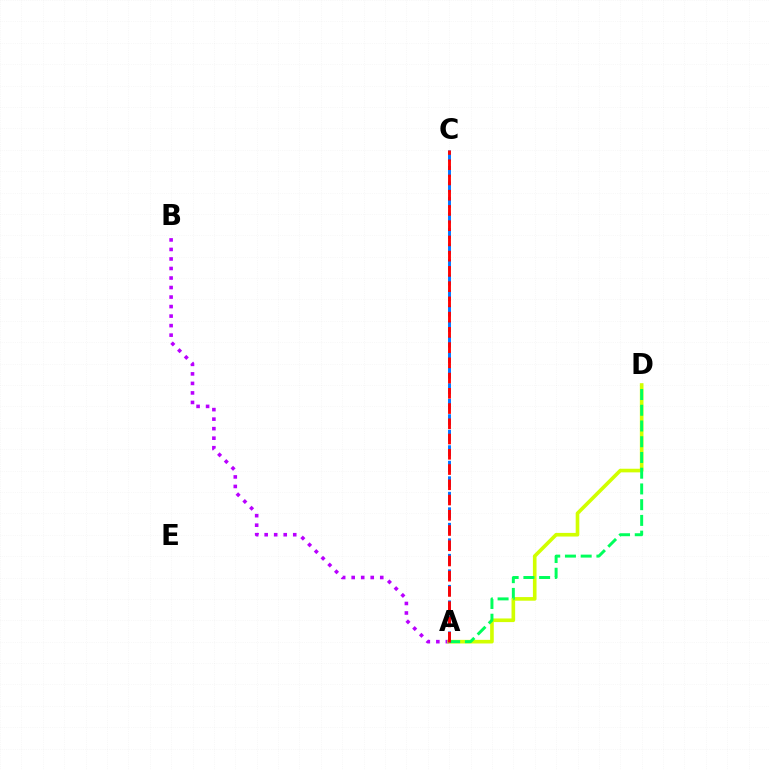{('A', 'B'): [{'color': '#b900ff', 'line_style': 'dotted', 'thickness': 2.59}], ('A', 'D'): [{'color': '#d1ff00', 'line_style': 'solid', 'thickness': 2.61}, {'color': '#00ff5c', 'line_style': 'dashed', 'thickness': 2.14}], ('A', 'C'): [{'color': '#0074ff', 'line_style': 'dashed', 'thickness': 2.11}, {'color': '#ff0000', 'line_style': 'dashed', 'thickness': 2.07}]}